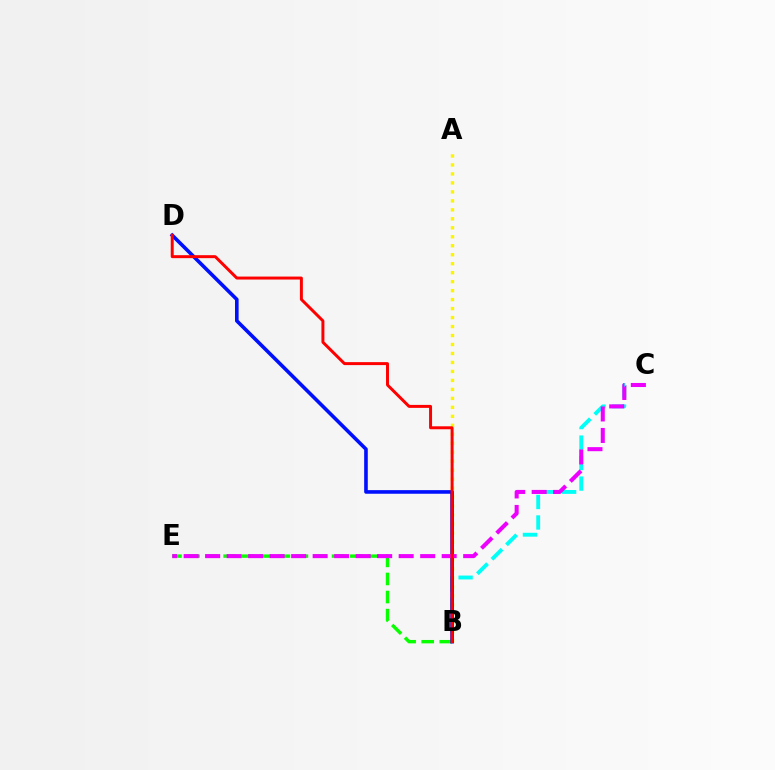{('A', 'B'): [{'color': '#fcf500', 'line_style': 'dotted', 'thickness': 2.44}], ('B', 'E'): [{'color': '#08ff00', 'line_style': 'dashed', 'thickness': 2.45}], ('B', 'C'): [{'color': '#00fff6', 'line_style': 'dashed', 'thickness': 2.78}], ('B', 'D'): [{'color': '#0010ff', 'line_style': 'solid', 'thickness': 2.6}, {'color': '#ff0000', 'line_style': 'solid', 'thickness': 2.14}], ('C', 'E'): [{'color': '#ee00ff', 'line_style': 'dashed', 'thickness': 2.92}]}